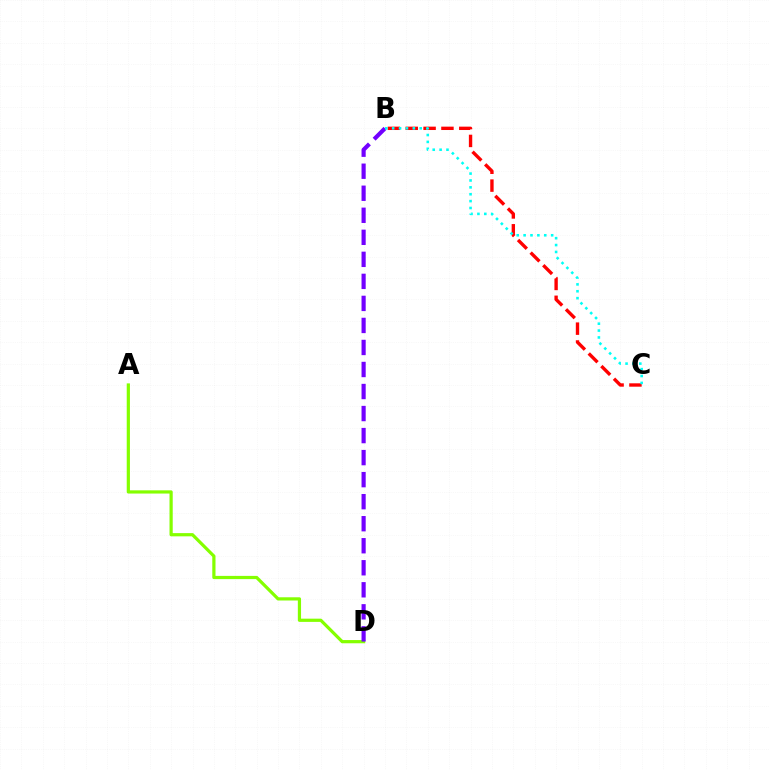{('A', 'D'): [{'color': '#84ff00', 'line_style': 'solid', 'thickness': 2.32}], ('B', 'C'): [{'color': '#ff0000', 'line_style': 'dashed', 'thickness': 2.42}, {'color': '#00fff6', 'line_style': 'dotted', 'thickness': 1.87}], ('B', 'D'): [{'color': '#7200ff', 'line_style': 'dashed', 'thickness': 2.99}]}